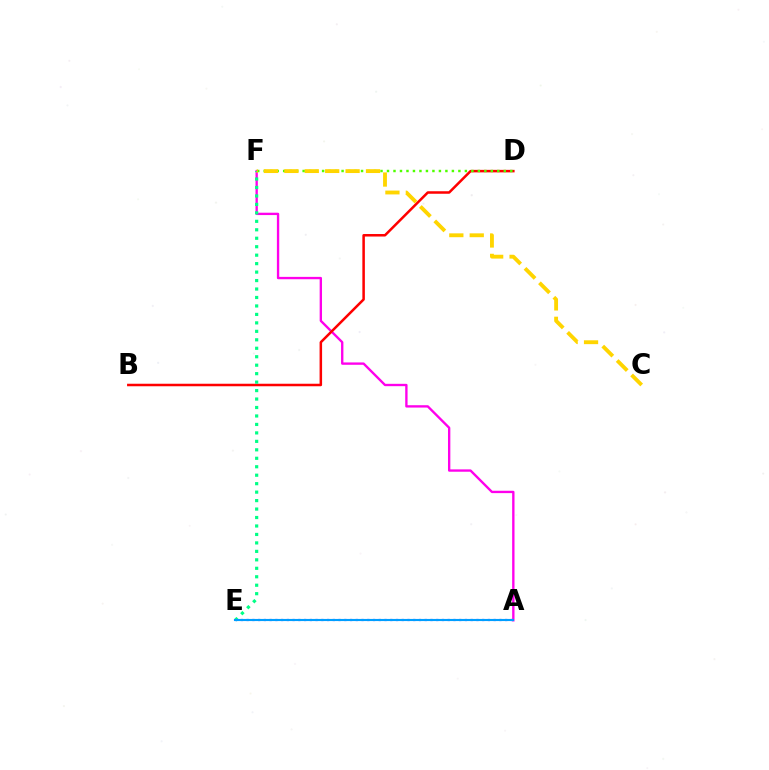{('A', 'F'): [{'color': '#ff00ed', 'line_style': 'solid', 'thickness': 1.7}], ('B', 'D'): [{'color': '#ff0000', 'line_style': 'solid', 'thickness': 1.81}], ('A', 'E'): [{'color': '#3700ff', 'line_style': 'dotted', 'thickness': 1.56}, {'color': '#009eff', 'line_style': 'solid', 'thickness': 1.52}], ('E', 'F'): [{'color': '#00ff86', 'line_style': 'dotted', 'thickness': 2.3}], ('D', 'F'): [{'color': '#4fff00', 'line_style': 'dotted', 'thickness': 1.76}], ('C', 'F'): [{'color': '#ffd500', 'line_style': 'dashed', 'thickness': 2.77}]}